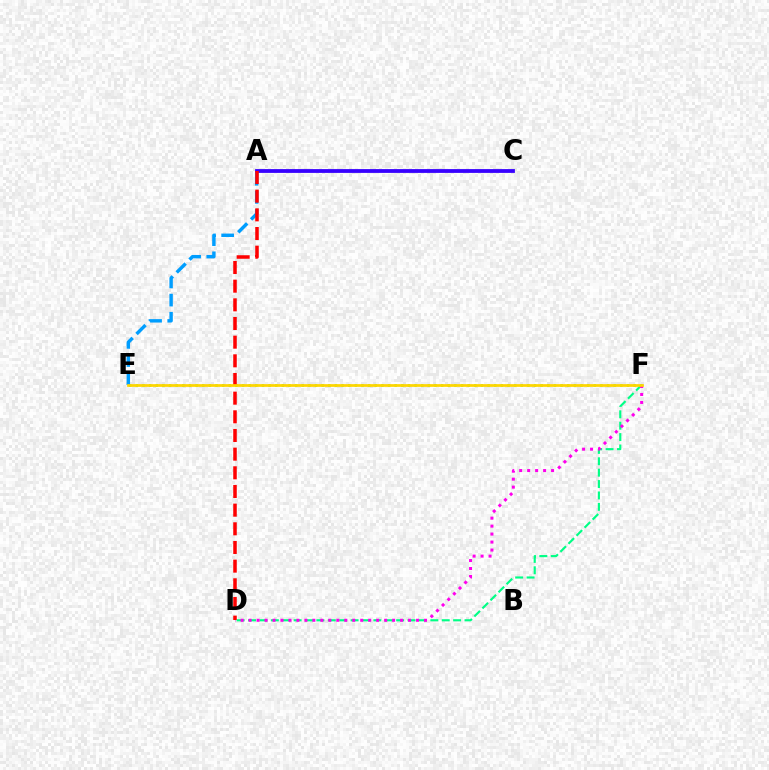{('E', 'F'): [{'color': '#4fff00', 'line_style': 'dotted', 'thickness': 1.8}, {'color': '#ffd500', 'line_style': 'solid', 'thickness': 1.95}], ('D', 'F'): [{'color': '#00ff86', 'line_style': 'dashed', 'thickness': 1.55}, {'color': '#ff00ed', 'line_style': 'dotted', 'thickness': 2.17}], ('A', 'C'): [{'color': '#3700ff', 'line_style': 'solid', 'thickness': 2.73}], ('A', 'E'): [{'color': '#009eff', 'line_style': 'dashed', 'thickness': 2.46}], ('A', 'D'): [{'color': '#ff0000', 'line_style': 'dashed', 'thickness': 2.54}]}